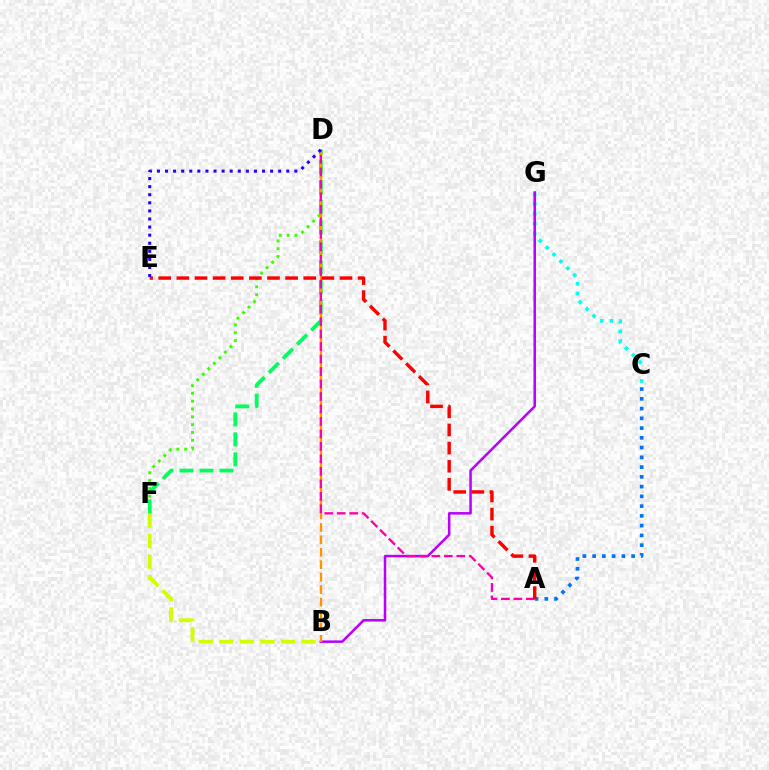{('C', 'G'): [{'color': '#00fff6', 'line_style': 'dotted', 'thickness': 2.65}], ('B', 'G'): [{'color': '#b900ff', 'line_style': 'solid', 'thickness': 1.81}], ('D', 'F'): [{'color': '#3dff00', 'line_style': 'dotted', 'thickness': 2.13}, {'color': '#00ff5c', 'line_style': 'dashed', 'thickness': 2.72}], ('B', 'D'): [{'color': '#ff9400', 'line_style': 'dashed', 'thickness': 1.69}], ('A', 'C'): [{'color': '#0074ff', 'line_style': 'dotted', 'thickness': 2.65}], ('A', 'D'): [{'color': '#ff00ac', 'line_style': 'dashed', 'thickness': 1.7}], ('A', 'E'): [{'color': '#ff0000', 'line_style': 'dashed', 'thickness': 2.46}], ('B', 'F'): [{'color': '#d1ff00', 'line_style': 'dashed', 'thickness': 2.79}], ('D', 'E'): [{'color': '#2500ff', 'line_style': 'dotted', 'thickness': 2.2}]}